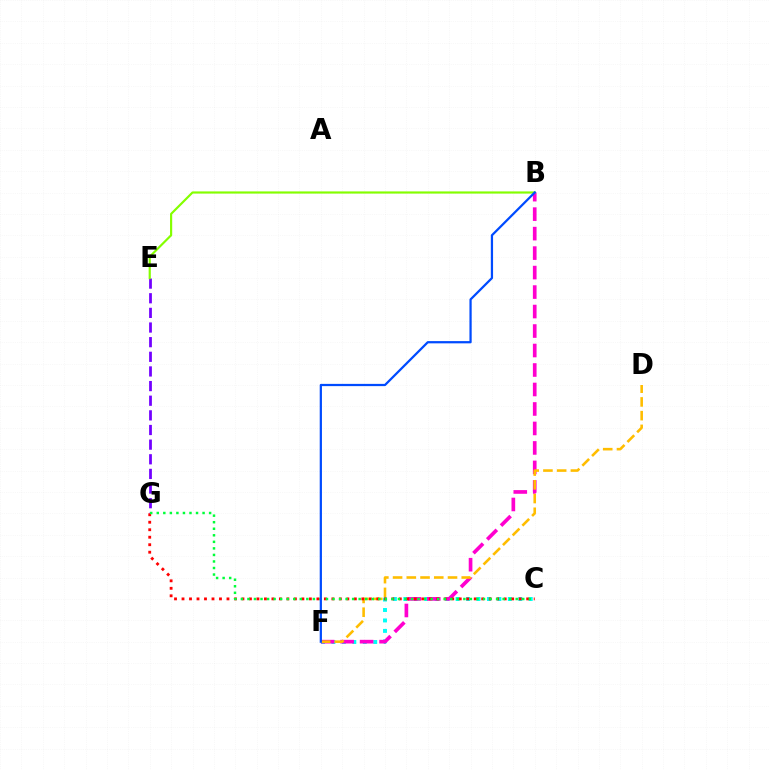{('C', 'F'): [{'color': '#00fff6', 'line_style': 'dotted', 'thickness': 2.84}], ('E', 'G'): [{'color': '#7200ff', 'line_style': 'dashed', 'thickness': 1.99}], ('B', 'F'): [{'color': '#ff00cf', 'line_style': 'dashed', 'thickness': 2.65}, {'color': '#004bff', 'line_style': 'solid', 'thickness': 1.61}], ('D', 'F'): [{'color': '#ffbd00', 'line_style': 'dashed', 'thickness': 1.87}], ('B', 'E'): [{'color': '#84ff00', 'line_style': 'solid', 'thickness': 1.56}], ('C', 'G'): [{'color': '#ff0000', 'line_style': 'dotted', 'thickness': 2.04}, {'color': '#00ff39', 'line_style': 'dotted', 'thickness': 1.78}]}